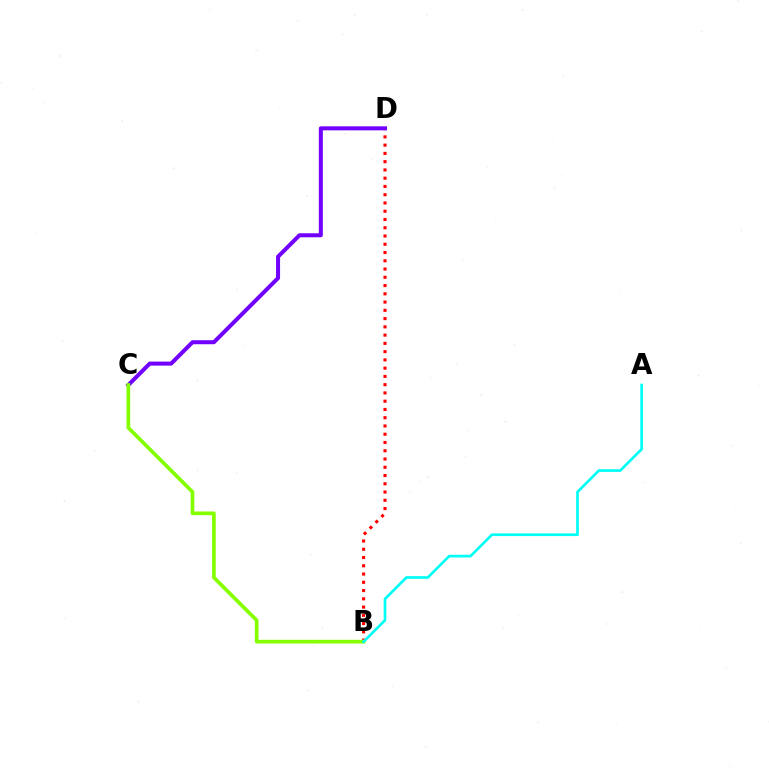{('B', 'D'): [{'color': '#ff0000', 'line_style': 'dotted', 'thickness': 2.24}], ('C', 'D'): [{'color': '#7200ff', 'line_style': 'solid', 'thickness': 2.9}], ('B', 'C'): [{'color': '#84ff00', 'line_style': 'solid', 'thickness': 2.66}], ('A', 'B'): [{'color': '#00fff6', 'line_style': 'solid', 'thickness': 1.94}]}